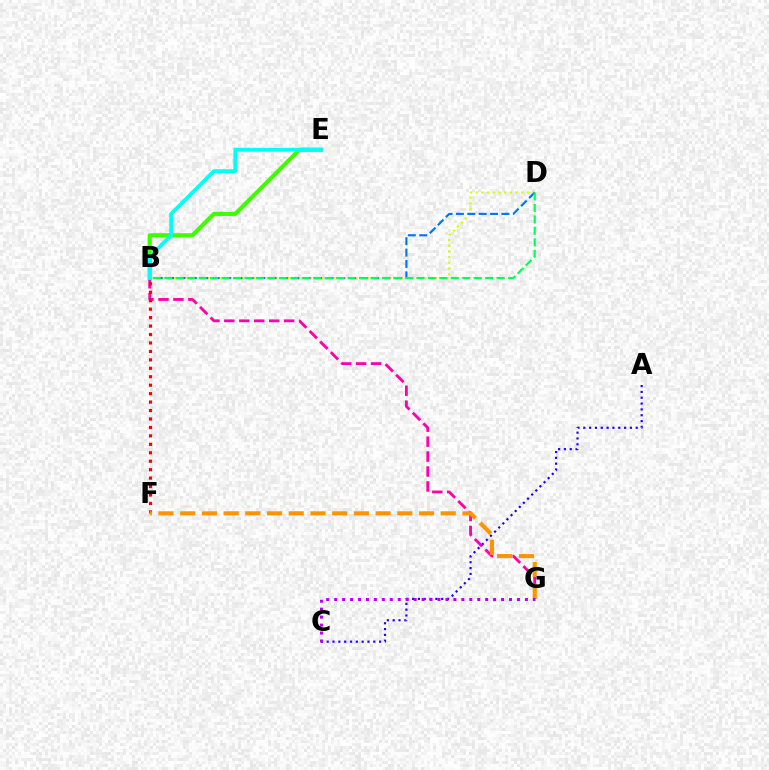{('B', 'E'): [{'color': '#3dff00', 'line_style': 'solid', 'thickness': 2.96}, {'color': '#00fff6', 'line_style': 'solid', 'thickness': 2.71}], ('B', 'D'): [{'color': '#d1ff00', 'line_style': 'dotted', 'thickness': 1.55}, {'color': '#0074ff', 'line_style': 'dashed', 'thickness': 1.55}, {'color': '#00ff5c', 'line_style': 'dashed', 'thickness': 1.56}], ('A', 'C'): [{'color': '#2500ff', 'line_style': 'dotted', 'thickness': 1.58}], ('B', 'G'): [{'color': '#ff00ac', 'line_style': 'dashed', 'thickness': 2.03}], ('B', 'F'): [{'color': '#ff0000', 'line_style': 'dotted', 'thickness': 2.3}], ('F', 'G'): [{'color': '#ff9400', 'line_style': 'dashed', 'thickness': 2.95}], ('C', 'G'): [{'color': '#b900ff', 'line_style': 'dotted', 'thickness': 2.16}]}